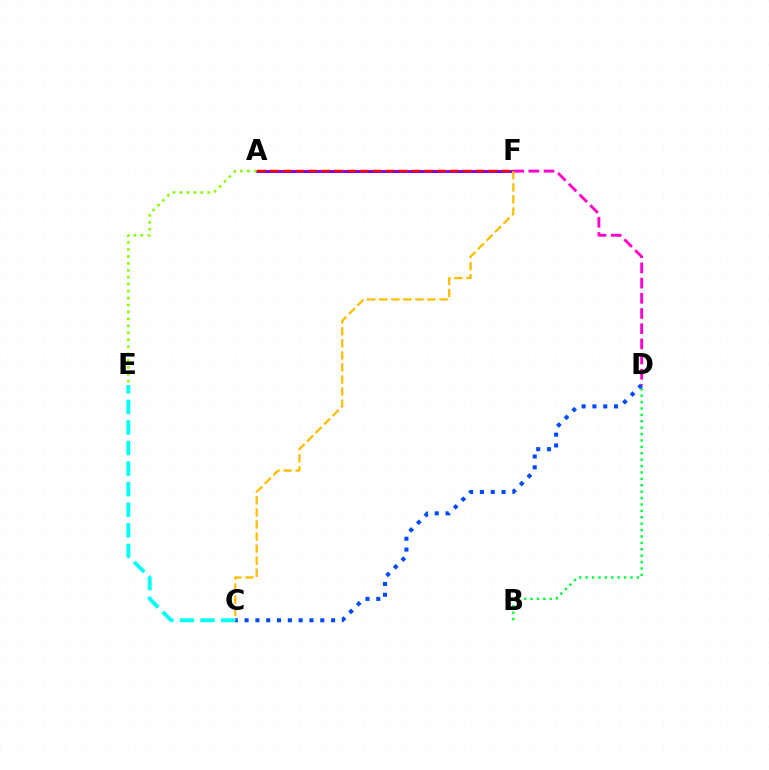{('A', 'F'): [{'color': '#7200ff', 'line_style': 'solid', 'thickness': 2.09}, {'color': '#ff0000', 'line_style': 'dashed', 'thickness': 1.75}], ('C', 'E'): [{'color': '#00fff6', 'line_style': 'dashed', 'thickness': 2.8}], ('B', 'D'): [{'color': '#00ff39', 'line_style': 'dotted', 'thickness': 1.74}], ('C', 'D'): [{'color': '#004bff', 'line_style': 'dotted', 'thickness': 2.94}], ('D', 'F'): [{'color': '#ff00cf', 'line_style': 'dashed', 'thickness': 2.06}], ('A', 'E'): [{'color': '#84ff00', 'line_style': 'dotted', 'thickness': 1.88}], ('C', 'F'): [{'color': '#ffbd00', 'line_style': 'dashed', 'thickness': 1.64}]}